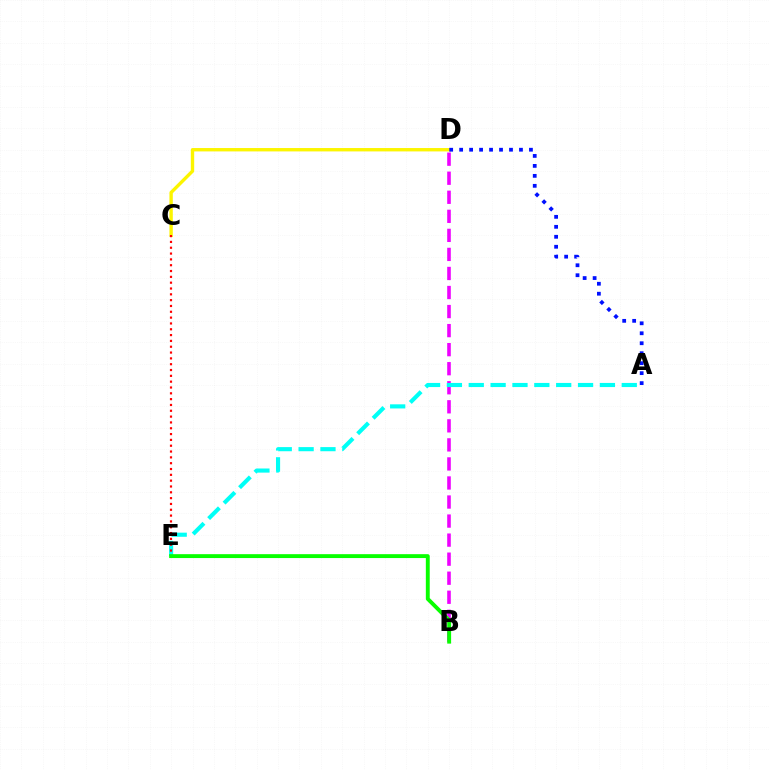{('C', 'D'): [{'color': '#fcf500', 'line_style': 'solid', 'thickness': 2.43}], ('B', 'D'): [{'color': '#ee00ff', 'line_style': 'dashed', 'thickness': 2.59}], ('A', 'E'): [{'color': '#00fff6', 'line_style': 'dashed', 'thickness': 2.97}], ('C', 'E'): [{'color': '#ff0000', 'line_style': 'dotted', 'thickness': 1.58}], ('B', 'E'): [{'color': '#08ff00', 'line_style': 'solid', 'thickness': 2.8}], ('A', 'D'): [{'color': '#0010ff', 'line_style': 'dotted', 'thickness': 2.71}]}